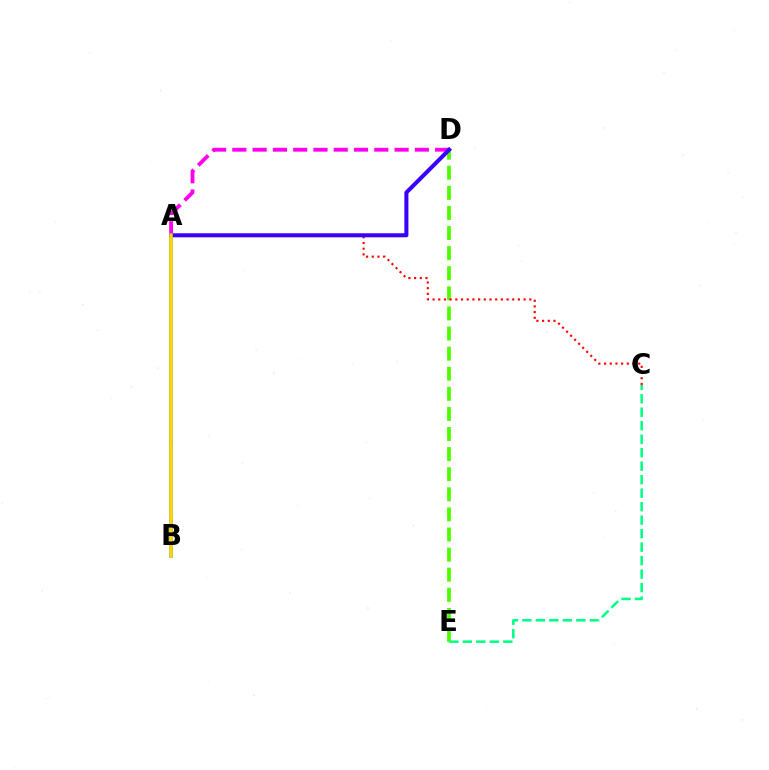{('A', 'D'): [{'color': '#ff00ed', 'line_style': 'dashed', 'thickness': 2.75}, {'color': '#3700ff', 'line_style': 'solid', 'thickness': 2.9}], ('D', 'E'): [{'color': '#4fff00', 'line_style': 'dashed', 'thickness': 2.73}], ('A', 'C'): [{'color': '#ff0000', 'line_style': 'dotted', 'thickness': 1.55}], ('A', 'B'): [{'color': '#009eff', 'line_style': 'solid', 'thickness': 2.58}, {'color': '#ffd500', 'line_style': 'solid', 'thickness': 2.53}], ('C', 'E'): [{'color': '#00ff86', 'line_style': 'dashed', 'thickness': 1.83}]}